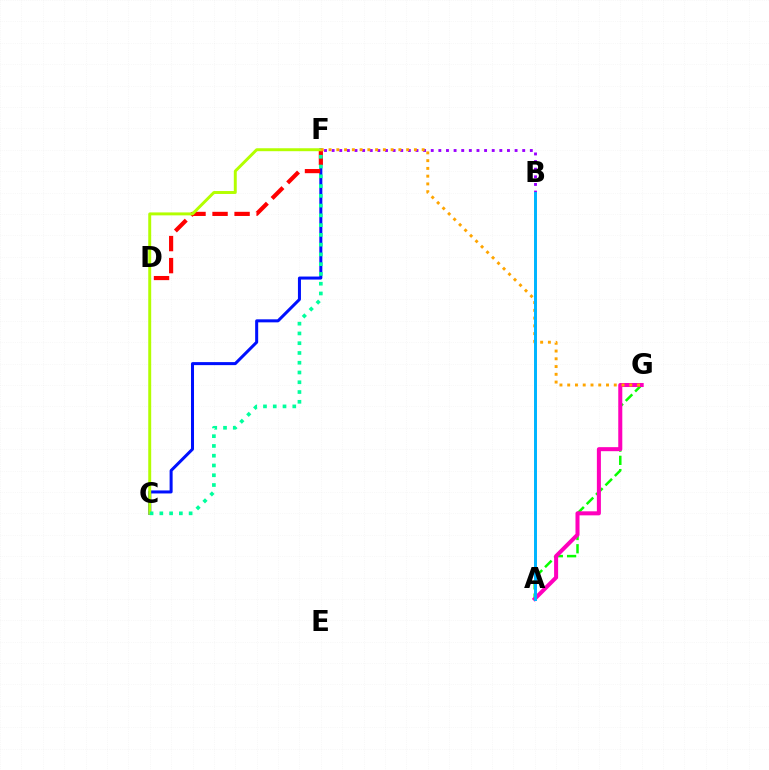{('A', 'G'): [{'color': '#08ff00', 'line_style': 'dashed', 'thickness': 1.8}, {'color': '#ff00bd', 'line_style': 'solid', 'thickness': 2.9}], ('B', 'F'): [{'color': '#9b00ff', 'line_style': 'dotted', 'thickness': 2.07}], ('C', 'F'): [{'color': '#0010ff', 'line_style': 'solid', 'thickness': 2.18}, {'color': '#b3ff00', 'line_style': 'solid', 'thickness': 2.12}, {'color': '#00ff9d', 'line_style': 'dotted', 'thickness': 2.65}], ('D', 'F'): [{'color': '#ff0000', 'line_style': 'dashed', 'thickness': 2.99}], ('F', 'G'): [{'color': '#ffa500', 'line_style': 'dotted', 'thickness': 2.11}], ('A', 'B'): [{'color': '#00b5ff', 'line_style': 'solid', 'thickness': 2.14}]}